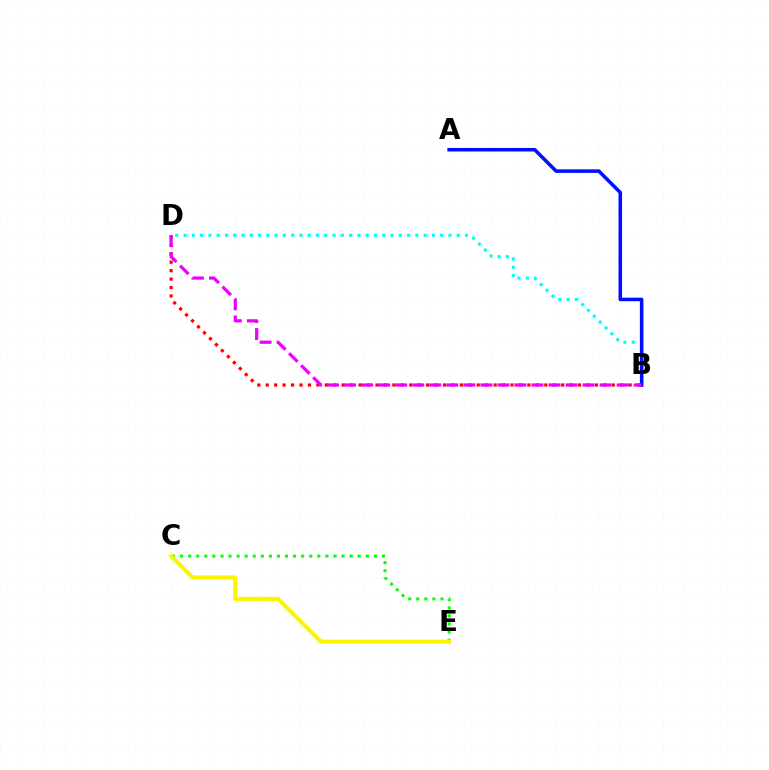{('C', 'E'): [{'color': '#08ff00', 'line_style': 'dotted', 'thickness': 2.19}, {'color': '#fcf500', 'line_style': 'solid', 'thickness': 2.95}], ('B', 'D'): [{'color': '#00fff6', 'line_style': 'dotted', 'thickness': 2.25}, {'color': '#ff0000', 'line_style': 'dotted', 'thickness': 2.29}, {'color': '#ee00ff', 'line_style': 'dashed', 'thickness': 2.31}], ('A', 'B'): [{'color': '#0010ff', 'line_style': 'solid', 'thickness': 2.56}]}